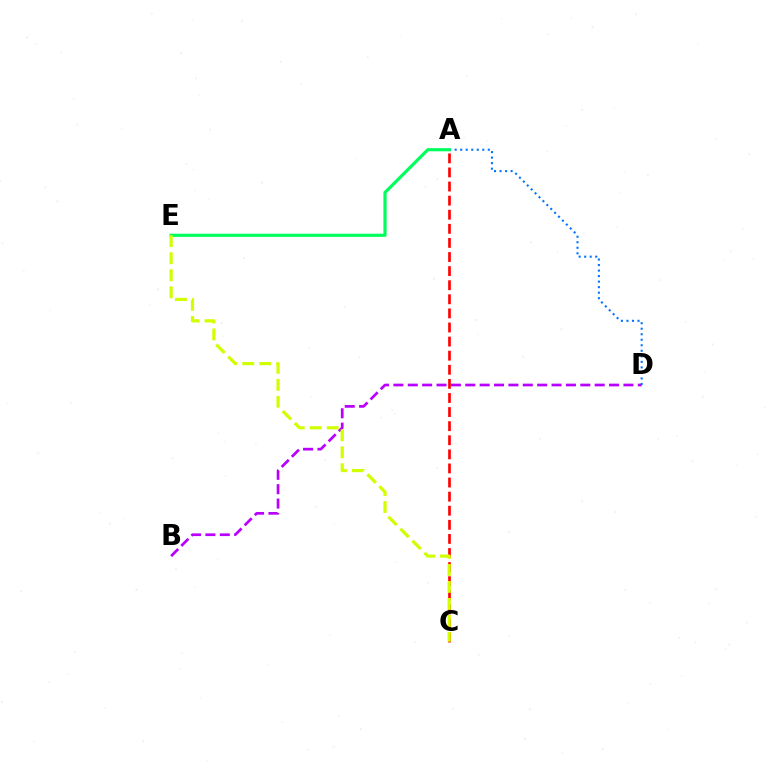{('B', 'D'): [{'color': '#b900ff', 'line_style': 'dashed', 'thickness': 1.95}], ('A', 'D'): [{'color': '#0074ff', 'line_style': 'dotted', 'thickness': 1.5}], ('A', 'E'): [{'color': '#00ff5c', 'line_style': 'solid', 'thickness': 2.28}], ('A', 'C'): [{'color': '#ff0000', 'line_style': 'dashed', 'thickness': 1.91}], ('C', 'E'): [{'color': '#d1ff00', 'line_style': 'dashed', 'thickness': 2.31}]}